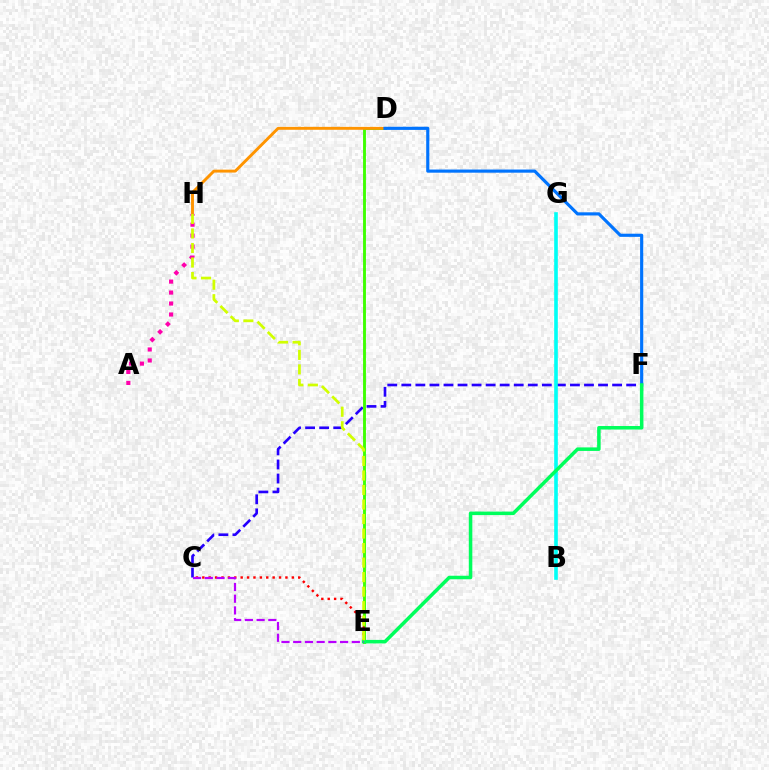{('C', 'F'): [{'color': '#2500ff', 'line_style': 'dashed', 'thickness': 1.91}], ('D', 'E'): [{'color': '#3dff00', 'line_style': 'solid', 'thickness': 2.07}], ('B', 'G'): [{'color': '#00fff6', 'line_style': 'solid', 'thickness': 2.61}], ('C', 'E'): [{'color': '#ff0000', 'line_style': 'dotted', 'thickness': 1.74}, {'color': '#b900ff', 'line_style': 'dashed', 'thickness': 1.59}], ('D', 'H'): [{'color': '#ff9400', 'line_style': 'solid', 'thickness': 2.09}], ('D', 'F'): [{'color': '#0074ff', 'line_style': 'solid', 'thickness': 2.26}], ('A', 'H'): [{'color': '#ff00ac', 'line_style': 'dotted', 'thickness': 2.98}], ('E', 'F'): [{'color': '#00ff5c', 'line_style': 'solid', 'thickness': 2.54}], ('E', 'H'): [{'color': '#d1ff00', 'line_style': 'dashed', 'thickness': 1.97}]}